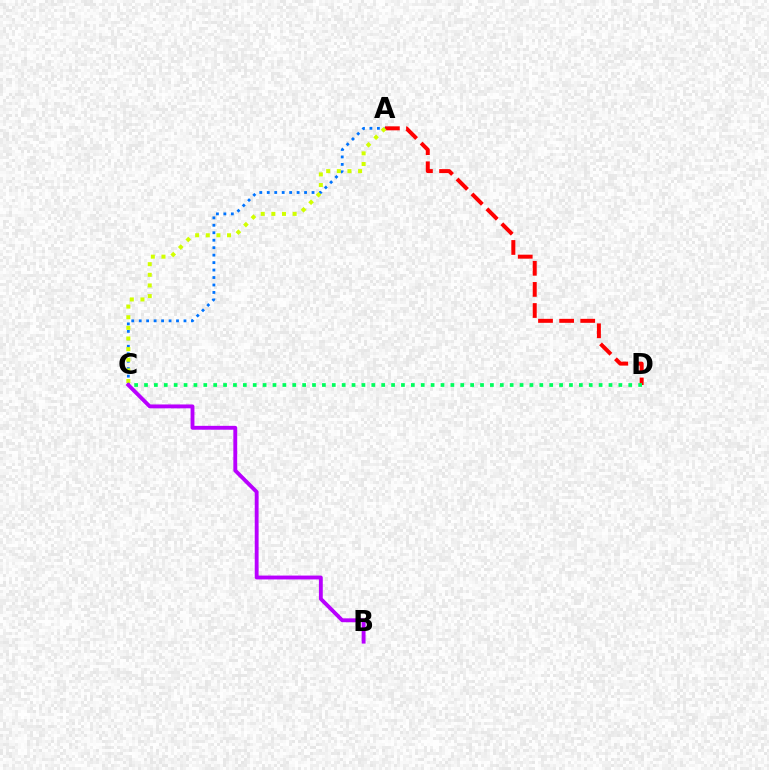{('A', 'C'): [{'color': '#0074ff', 'line_style': 'dotted', 'thickness': 2.03}, {'color': '#d1ff00', 'line_style': 'dotted', 'thickness': 2.89}], ('A', 'D'): [{'color': '#ff0000', 'line_style': 'dashed', 'thickness': 2.87}], ('C', 'D'): [{'color': '#00ff5c', 'line_style': 'dotted', 'thickness': 2.69}], ('B', 'C'): [{'color': '#b900ff', 'line_style': 'solid', 'thickness': 2.78}]}